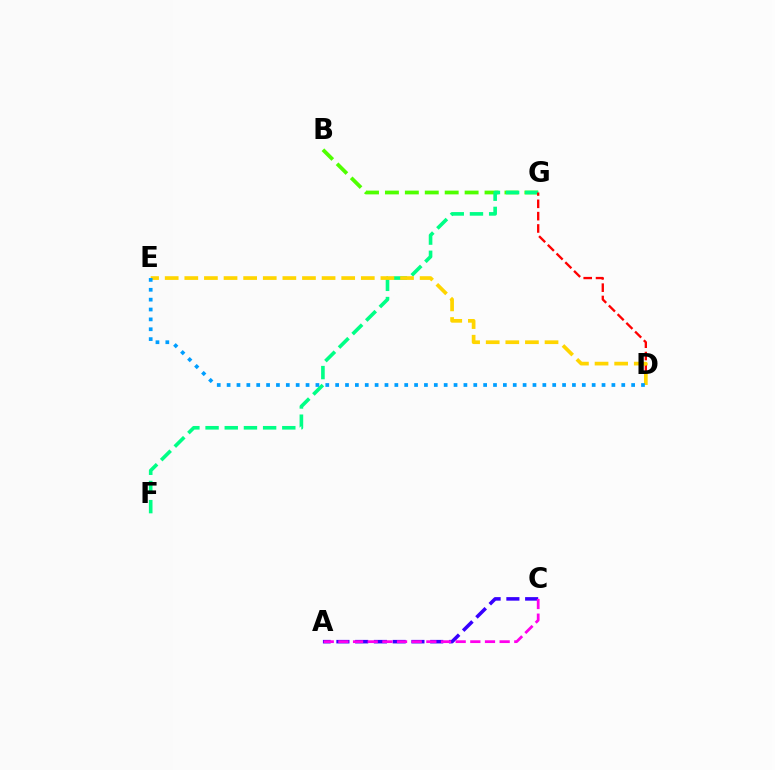{('B', 'G'): [{'color': '#4fff00', 'line_style': 'dashed', 'thickness': 2.71}], ('F', 'G'): [{'color': '#00ff86', 'line_style': 'dashed', 'thickness': 2.61}], ('A', 'C'): [{'color': '#3700ff', 'line_style': 'dashed', 'thickness': 2.55}, {'color': '#ff00ed', 'line_style': 'dashed', 'thickness': 1.99}], ('D', 'G'): [{'color': '#ff0000', 'line_style': 'dashed', 'thickness': 1.67}], ('D', 'E'): [{'color': '#ffd500', 'line_style': 'dashed', 'thickness': 2.66}, {'color': '#009eff', 'line_style': 'dotted', 'thickness': 2.68}]}